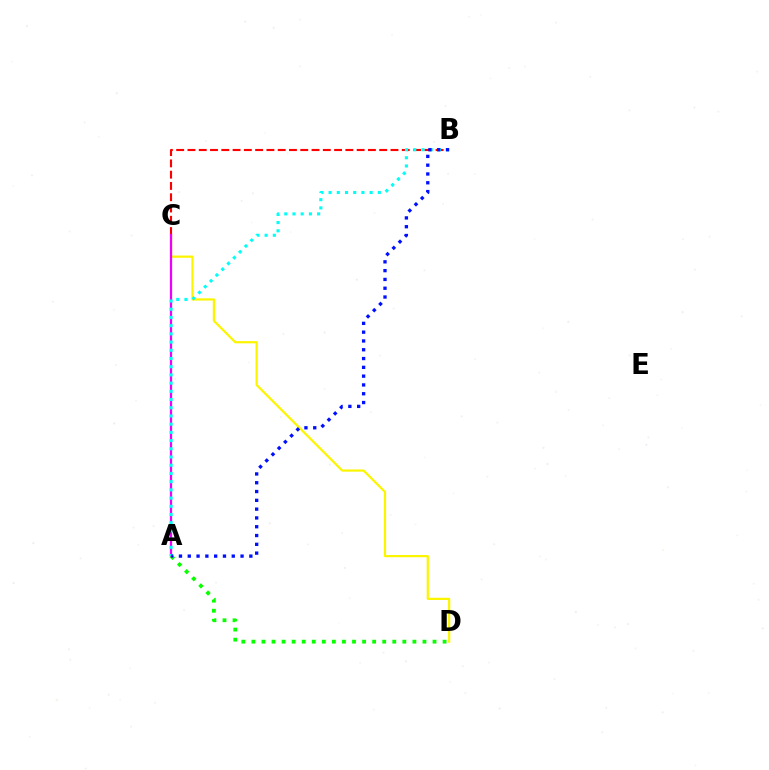{('B', 'C'): [{'color': '#ff0000', 'line_style': 'dashed', 'thickness': 1.53}], ('C', 'D'): [{'color': '#fcf500', 'line_style': 'solid', 'thickness': 1.6}], ('A', 'C'): [{'color': '#ee00ff', 'line_style': 'solid', 'thickness': 1.61}], ('A', 'D'): [{'color': '#08ff00', 'line_style': 'dotted', 'thickness': 2.73}], ('A', 'B'): [{'color': '#00fff6', 'line_style': 'dotted', 'thickness': 2.23}, {'color': '#0010ff', 'line_style': 'dotted', 'thickness': 2.39}]}